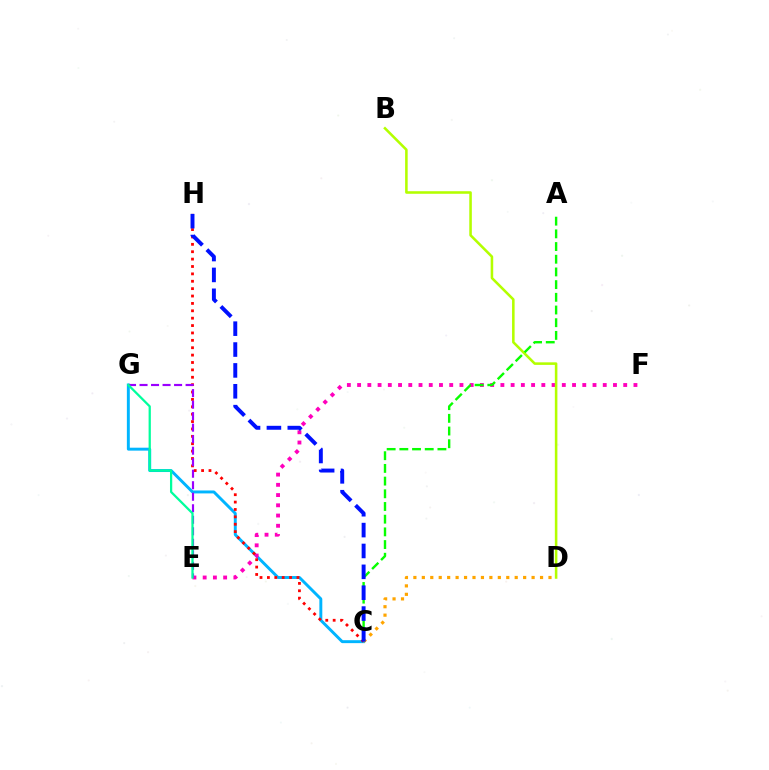{('C', 'G'): [{'color': '#00b5ff', 'line_style': 'solid', 'thickness': 2.11}], ('E', 'F'): [{'color': '#ff00bd', 'line_style': 'dotted', 'thickness': 2.78}], ('B', 'D'): [{'color': '#b3ff00', 'line_style': 'solid', 'thickness': 1.84}], ('A', 'C'): [{'color': '#08ff00', 'line_style': 'dashed', 'thickness': 1.72}], ('C', 'H'): [{'color': '#ff0000', 'line_style': 'dotted', 'thickness': 2.01}, {'color': '#0010ff', 'line_style': 'dashed', 'thickness': 2.84}], ('C', 'D'): [{'color': '#ffa500', 'line_style': 'dotted', 'thickness': 2.29}], ('E', 'G'): [{'color': '#9b00ff', 'line_style': 'dashed', 'thickness': 1.56}, {'color': '#00ff9d', 'line_style': 'solid', 'thickness': 1.62}]}